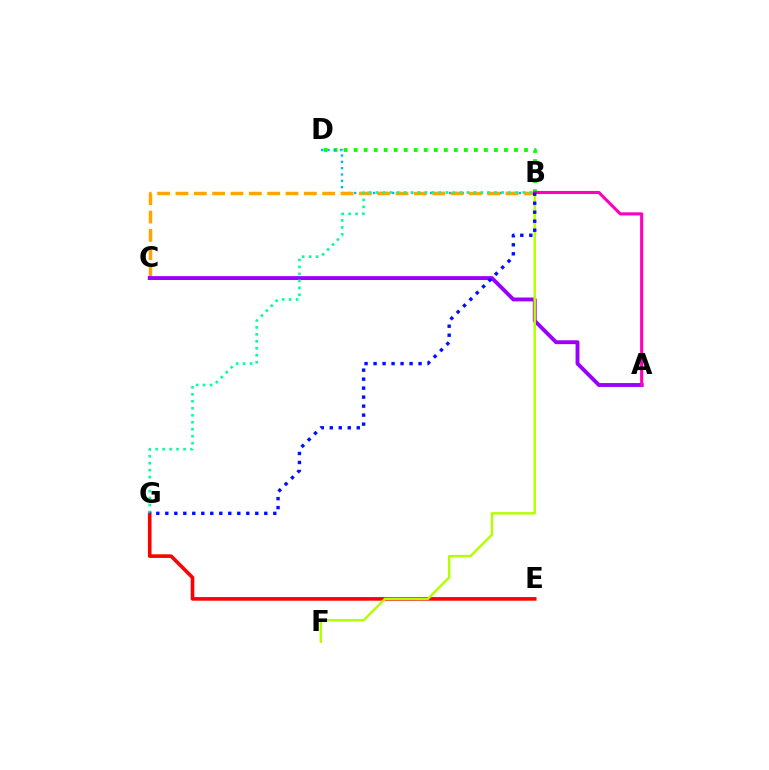{('B', 'D'): [{'color': '#08ff00', 'line_style': 'dotted', 'thickness': 2.72}, {'color': '#00b5ff', 'line_style': 'dotted', 'thickness': 1.72}], ('E', 'G'): [{'color': '#ff0000', 'line_style': 'solid', 'thickness': 2.6}], ('B', 'C'): [{'color': '#ffa500', 'line_style': 'dashed', 'thickness': 2.49}], ('A', 'C'): [{'color': '#9b00ff', 'line_style': 'solid', 'thickness': 2.79}], ('B', 'G'): [{'color': '#00ff9d', 'line_style': 'dotted', 'thickness': 1.9}, {'color': '#0010ff', 'line_style': 'dotted', 'thickness': 2.44}], ('B', 'F'): [{'color': '#b3ff00', 'line_style': 'solid', 'thickness': 1.76}], ('A', 'B'): [{'color': '#ff00bd', 'line_style': 'solid', 'thickness': 2.24}]}